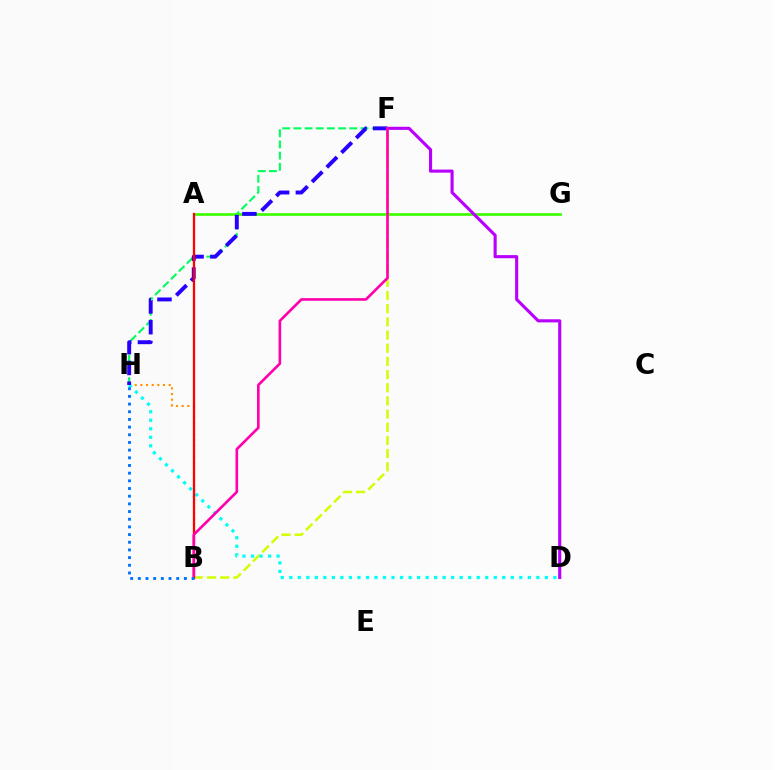{('F', 'H'): [{'color': '#00ff5c', 'line_style': 'dashed', 'thickness': 1.52}, {'color': '#2500ff', 'line_style': 'dashed', 'thickness': 2.82}], ('B', 'F'): [{'color': '#d1ff00', 'line_style': 'dashed', 'thickness': 1.79}, {'color': '#ff00ac', 'line_style': 'solid', 'thickness': 1.9}], ('B', 'H'): [{'color': '#ff9400', 'line_style': 'dotted', 'thickness': 1.54}, {'color': '#0074ff', 'line_style': 'dotted', 'thickness': 2.09}], ('A', 'G'): [{'color': '#3dff00', 'line_style': 'solid', 'thickness': 1.94}], ('D', 'H'): [{'color': '#00fff6', 'line_style': 'dotted', 'thickness': 2.31}], ('D', 'F'): [{'color': '#b900ff', 'line_style': 'solid', 'thickness': 2.24}], ('A', 'B'): [{'color': '#ff0000', 'line_style': 'solid', 'thickness': 1.63}]}